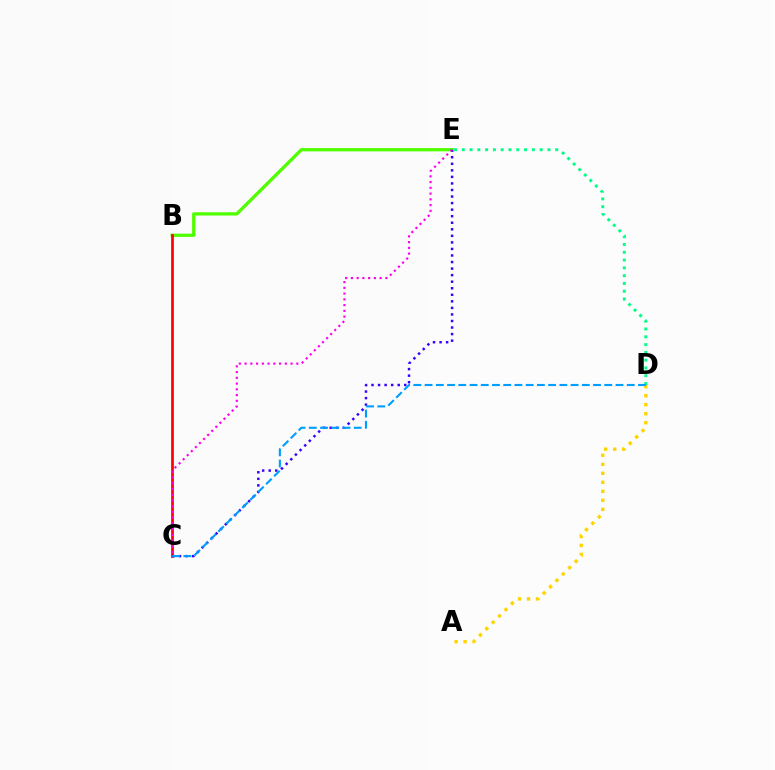{('B', 'E'): [{'color': '#4fff00', 'line_style': 'solid', 'thickness': 2.36}], ('D', 'E'): [{'color': '#00ff86', 'line_style': 'dotted', 'thickness': 2.12}], ('B', 'C'): [{'color': '#ff0000', 'line_style': 'solid', 'thickness': 1.95}], ('C', 'E'): [{'color': '#3700ff', 'line_style': 'dotted', 'thickness': 1.78}, {'color': '#ff00ed', 'line_style': 'dotted', 'thickness': 1.56}], ('A', 'D'): [{'color': '#ffd500', 'line_style': 'dotted', 'thickness': 2.45}], ('C', 'D'): [{'color': '#009eff', 'line_style': 'dashed', 'thickness': 1.53}]}